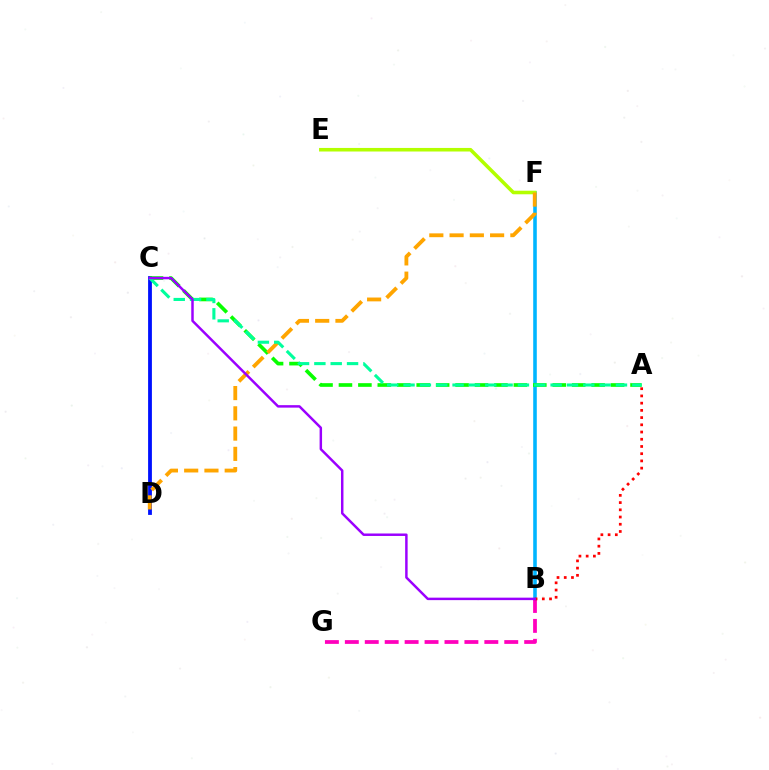{('B', 'F'): [{'color': '#00b5ff', 'line_style': 'solid', 'thickness': 2.58}], ('C', 'D'): [{'color': '#0010ff', 'line_style': 'solid', 'thickness': 2.74}], ('B', 'G'): [{'color': '#ff00bd', 'line_style': 'dashed', 'thickness': 2.71}], ('A', 'C'): [{'color': '#08ff00', 'line_style': 'dashed', 'thickness': 2.64}, {'color': '#00ff9d', 'line_style': 'dashed', 'thickness': 2.22}], ('A', 'B'): [{'color': '#ff0000', 'line_style': 'dotted', 'thickness': 1.96}], ('E', 'F'): [{'color': '#b3ff00', 'line_style': 'solid', 'thickness': 2.57}], ('D', 'F'): [{'color': '#ffa500', 'line_style': 'dashed', 'thickness': 2.75}], ('B', 'C'): [{'color': '#9b00ff', 'line_style': 'solid', 'thickness': 1.78}]}